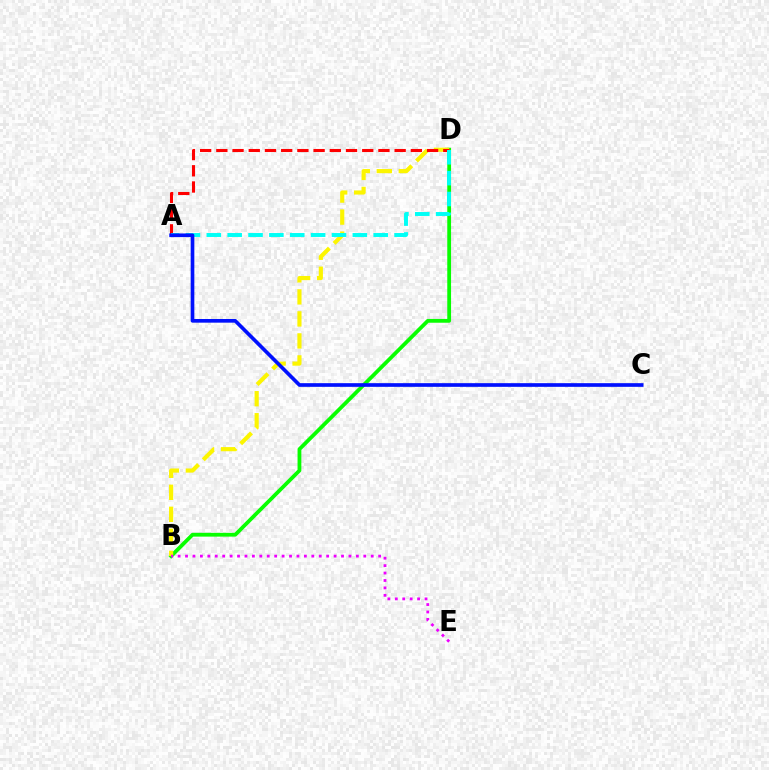{('B', 'D'): [{'color': '#08ff00', 'line_style': 'solid', 'thickness': 2.73}, {'color': '#fcf500', 'line_style': 'dashed', 'thickness': 2.99}], ('A', 'D'): [{'color': '#ff0000', 'line_style': 'dashed', 'thickness': 2.2}, {'color': '#00fff6', 'line_style': 'dashed', 'thickness': 2.83}], ('B', 'E'): [{'color': '#ee00ff', 'line_style': 'dotted', 'thickness': 2.02}], ('A', 'C'): [{'color': '#0010ff', 'line_style': 'solid', 'thickness': 2.64}]}